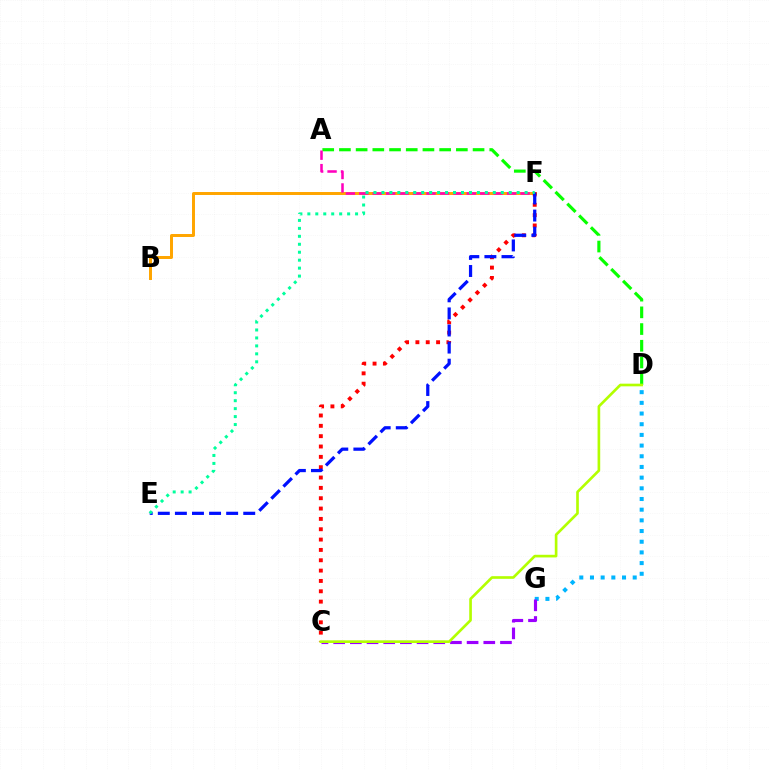{('B', 'F'): [{'color': '#ffa500', 'line_style': 'solid', 'thickness': 2.15}], ('A', 'D'): [{'color': '#08ff00', 'line_style': 'dashed', 'thickness': 2.27}], ('D', 'G'): [{'color': '#00b5ff', 'line_style': 'dotted', 'thickness': 2.9}], ('A', 'F'): [{'color': '#ff00bd', 'line_style': 'dashed', 'thickness': 1.83}], ('C', 'F'): [{'color': '#ff0000', 'line_style': 'dotted', 'thickness': 2.81}], ('C', 'G'): [{'color': '#9b00ff', 'line_style': 'dashed', 'thickness': 2.27}], ('E', 'F'): [{'color': '#0010ff', 'line_style': 'dashed', 'thickness': 2.32}, {'color': '#00ff9d', 'line_style': 'dotted', 'thickness': 2.16}], ('C', 'D'): [{'color': '#b3ff00', 'line_style': 'solid', 'thickness': 1.91}]}